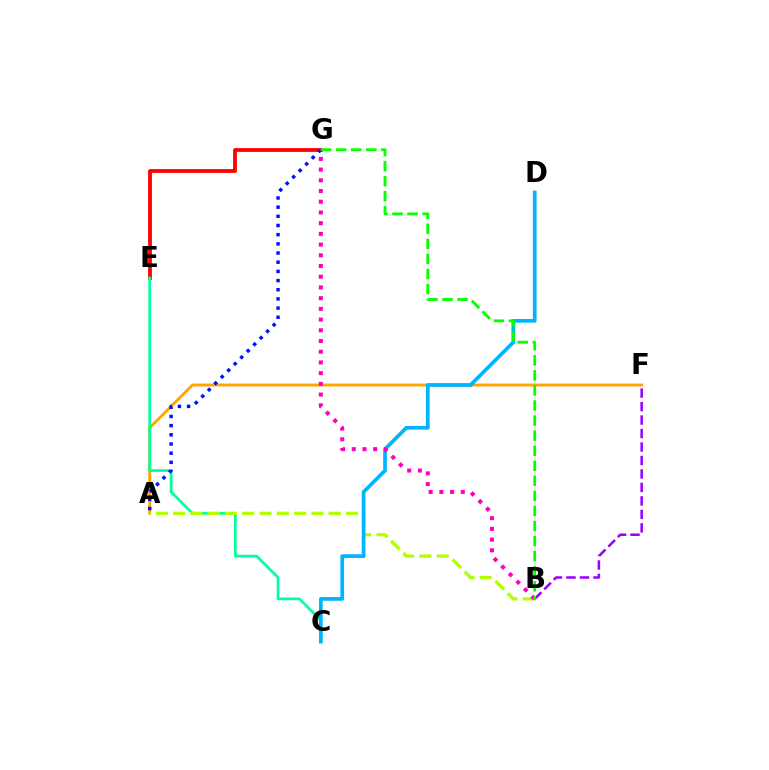{('A', 'F'): [{'color': '#ffa500', 'line_style': 'solid', 'thickness': 2.09}], ('E', 'G'): [{'color': '#ff0000', 'line_style': 'solid', 'thickness': 2.74}], ('C', 'E'): [{'color': '#00ff9d', 'line_style': 'solid', 'thickness': 1.96}], ('A', 'B'): [{'color': '#b3ff00', 'line_style': 'dashed', 'thickness': 2.35}], ('B', 'F'): [{'color': '#9b00ff', 'line_style': 'dashed', 'thickness': 1.83}], ('C', 'D'): [{'color': '#00b5ff', 'line_style': 'solid', 'thickness': 2.67}], ('A', 'G'): [{'color': '#0010ff', 'line_style': 'dotted', 'thickness': 2.49}], ('B', 'G'): [{'color': '#ff00bd', 'line_style': 'dotted', 'thickness': 2.91}, {'color': '#08ff00', 'line_style': 'dashed', 'thickness': 2.05}]}